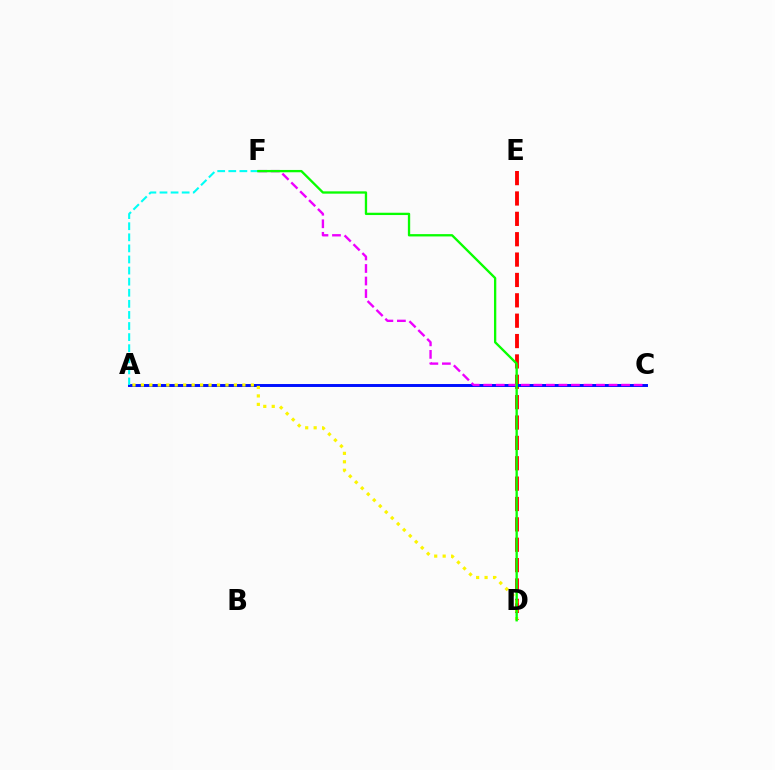{('D', 'E'): [{'color': '#ff0000', 'line_style': 'dashed', 'thickness': 2.77}], ('A', 'C'): [{'color': '#0010ff', 'line_style': 'solid', 'thickness': 2.12}], ('C', 'F'): [{'color': '#ee00ff', 'line_style': 'dashed', 'thickness': 1.7}], ('A', 'F'): [{'color': '#00fff6', 'line_style': 'dashed', 'thickness': 1.51}], ('A', 'D'): [{'color': '#fcf500', 'line_style': 'dotted', 'thickness': 2.3}], ('D', 'F'): [{'color': '#08ff00', 'line_style': 'solid', 'thickness': 1.67}]}